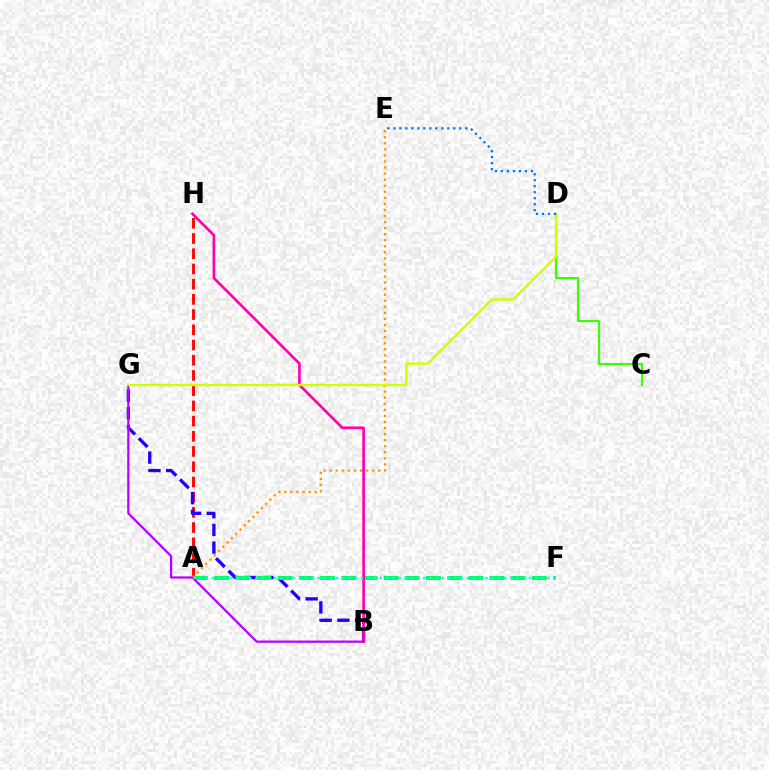{('A', 'H'): [{'color': '#ff0000', 'line_style': 'dashed', 'thickness': 2.07}], ('B', 'G'): [{'color': '#2500ff', 'line_style': 'dashed', 'thickness': 2.41}, {'color': '#b900ff', 'line_style': 'solid', 'thickness': 1.61}], ('C', 'D'): [{'color': '#3dff00', 'line_style': 'solid', 'thickness': 1.57}], ('A', 'F'): [{'color': '#00ff5c', 'line_style': 'dashed', 'thickness': 2.88}, {'color': '#00fff6', 'line_style': 'dotted', 'thickness': 1.69}], ('A', 'E'): [{'color': '#ff9400', 'line_style': 'dotted', 'thickness': 1.65}], ('B', 'H'): [{'color': '#ff00ac', 'line_style': 'solid', 'thickness': 1.91}], ('D', 'G'): [{'color': '#d1ff00', 'line_style': 'solid', 'thickness': 1.7}], ('D', 'E'): [{'color': '#0074ff', 'line_style': 'dotted', 'thickness': 1.63}]}